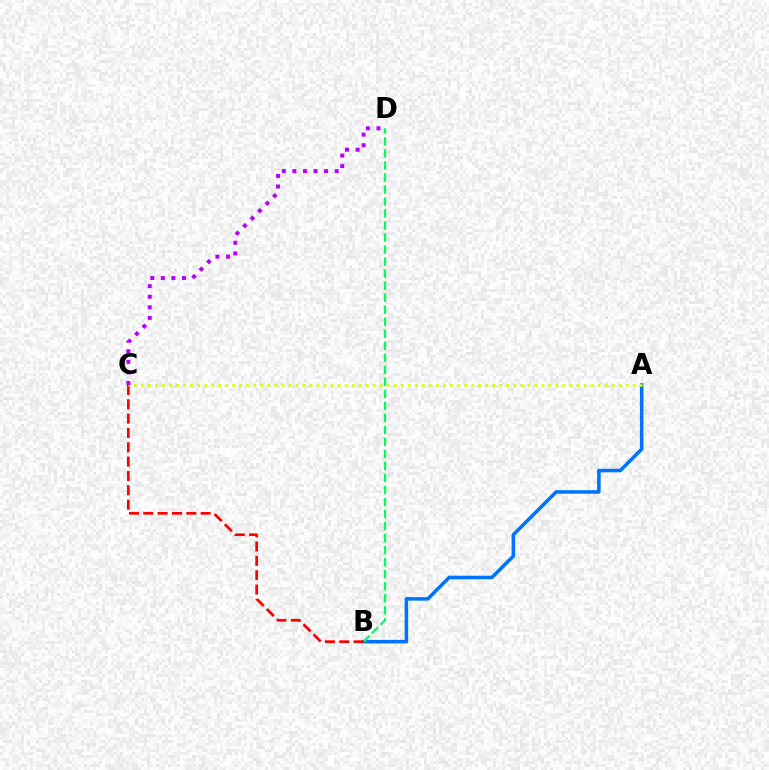{('A', 'B'): [{'color': '#0074ff', 'line_style': 'solid', 'thickness': 2.54}], ('B', 'D'): [{'color': '#00ff5c', 'line_style': 'dashed', 'thickness': 1.63}], ('B', 'C'): [{'color': '#ff0000', 'line_style': 'dashed', 'thickness': 1.95}], ('A', 'C'): [{'color': '#d1ff00', 'line_style': 'dotted', 'thickness': 1.91}], ('C', 'D'): [{'color': '#b900ff', 'line_style': 'dotted', 'thickness': 2.87}]}